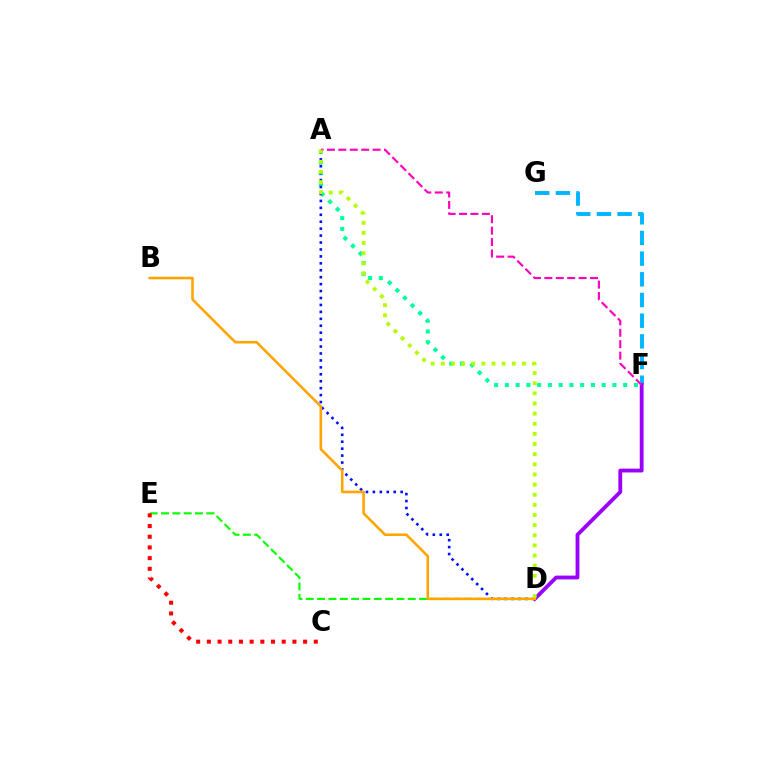{('D', 'E'): [{'color': '#08ff00', 'line_style': 'dashed', 'thickness': 1.54}], ('F', 'G'): [{'color': '#00b5ff', 'line_style': 'dashed', 'thickness': 2.81}], ('D', 'F'): [{'color': '#9b00ff', 'line_style': 'solid', 'thickness': 2.76}], ('A', 'F'): [{'color': '#00ff9d', 'line_style': 'dotted', 'thickness': 2.92}, {'color': '#ff00bd', 'line_style': 'dashed', 'thickness': 1.55}], ('A', 'D'): [{'color': '#0010ff', 'line_style': 'dotted', 'thickness': 1.88}, {'color': '#b3ff00', 'line_style': 'dotted', 'thickness': 2.75}], ('B', 'D'): [{'color': '#ffa500', 'line_style': 'solid', 'thickness': 1.86}], ('C', 'E'): [{'color': '#ff0000', 'line_style': 'dotted', 'thickness': 2.91}]}